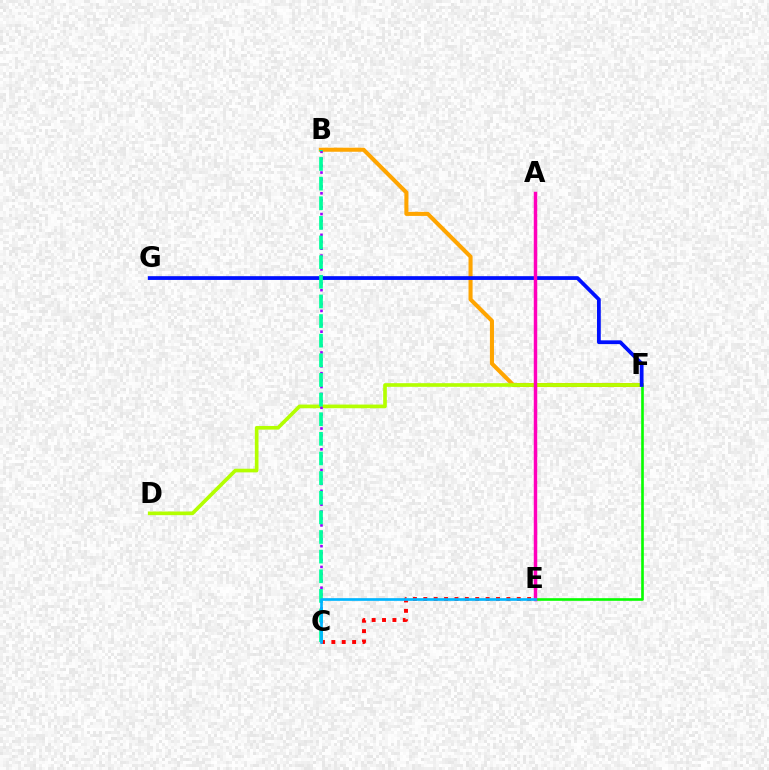{('B', 'F'): [{'color': '#ffa500', 'line_style': 'solid', 'thickness': 2.92}], ('E', 'F'): [{'color': '#08ff00', 'line_style': 'solid', 'thickness': 1.9}], ('D', 'F'): [{'color': '#b3ff00', 'line_style': 'solid', 'thickness': 2.63}], ('C', 'E'): [{'color': '#ff0000', 'line_style': 'dotted', 'thickness': 2.82}, {'color': '#00b5ff', 'line_style': 'solid', 'thickness': 1.93}], ('B', 'C'): [{'color': '#9b00ff', 'line_style': 'dotted', 'thickness': 1.88}, {'color': '#00ff9d', 'line_style': 'dashed', 'thickness': 2.67}], ('F', 'G'): [{'color': '#0010ff', 'line_style': 'solid', 'thickness': 2.71}], ('A', 'E'): [{'color': '#ff00bd', 'line_style': 'solid', 'thickness': 2.5}]}